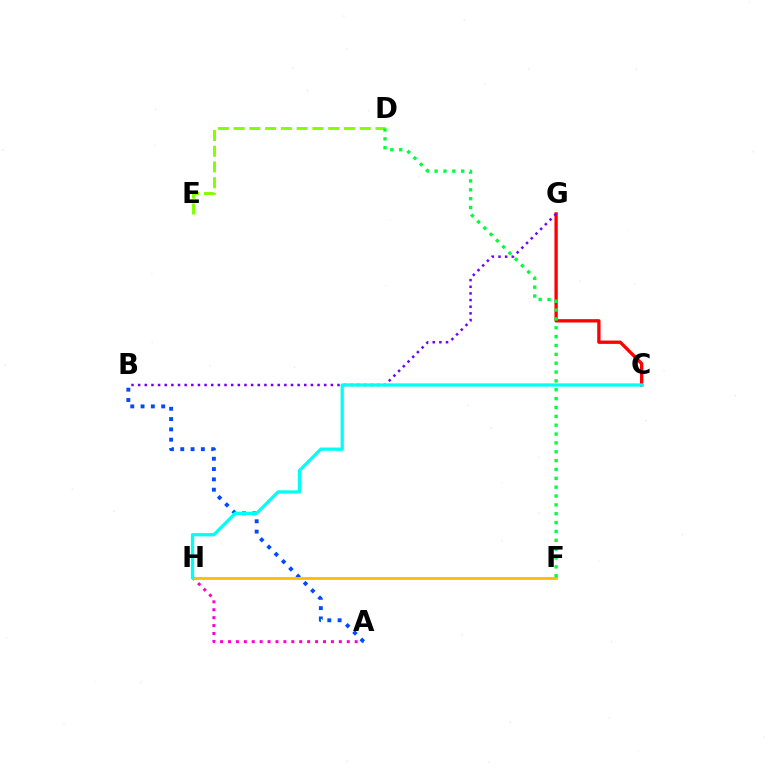{('D', 'E'): [{'color': '#84ff00', 'line_style': 'dashed', 'thickness': 2.14}], ('C', 'G'): [{'color': '#ff0000', 'line_style': 'solid', 'thickness': 2.39}], ('B', 'G'): [{'color': '#7200ff', 'line_style': 'dotted', 'thickness': 1.81}], ('A', 'H'): [{'color': '#ff00cf', 'line_style': 'dotted', 'thickness': 2.15}], ('A', 'B'): [{'color': '#004bff', 'line_style': 'dotted', 'thickness': 2.8}], ('F', 'H'): [{'color': '#ffbd00', 'line_style': 'solid', 'thickness': 2.02}], ('C', 'H'): [{'color': '#00fff6', 'line_style': 'solid', 'thickness': 2.35}], ('D', 'F'): [{'color': '#00ff39', 'line_style': 'dotted', 'thickness': 2.41}]}